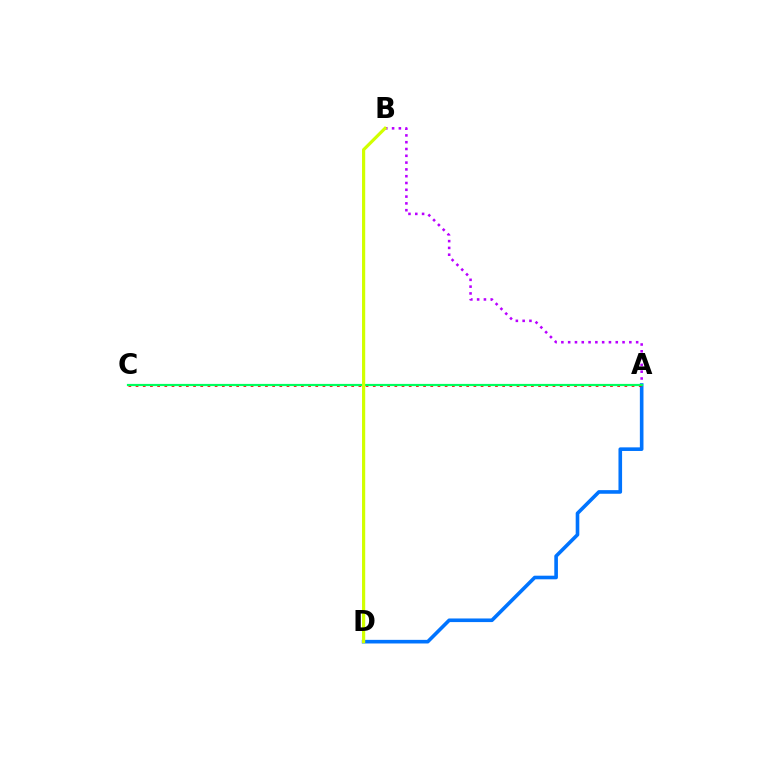{('A', 'D'): [{'color': '#0074ff', 'line_style': 'solid', 'thickness': 2.6}], ('A', 'B'): [{'color': '#b900ff', 'line_style': 'dotted', 'thickness': 1.85}], ('A', 'C'): [{'color': '#ff0000', 'line_style': 'dotted', 'thickness': 1.95}, {'color': '#00ff5c', 'line_style': 'solid', 'thickness': 1.58}], ('B', 'D'): [{'color': '#d1ff00', 'line_style': 'solid', 'thickness': 2.29}]}